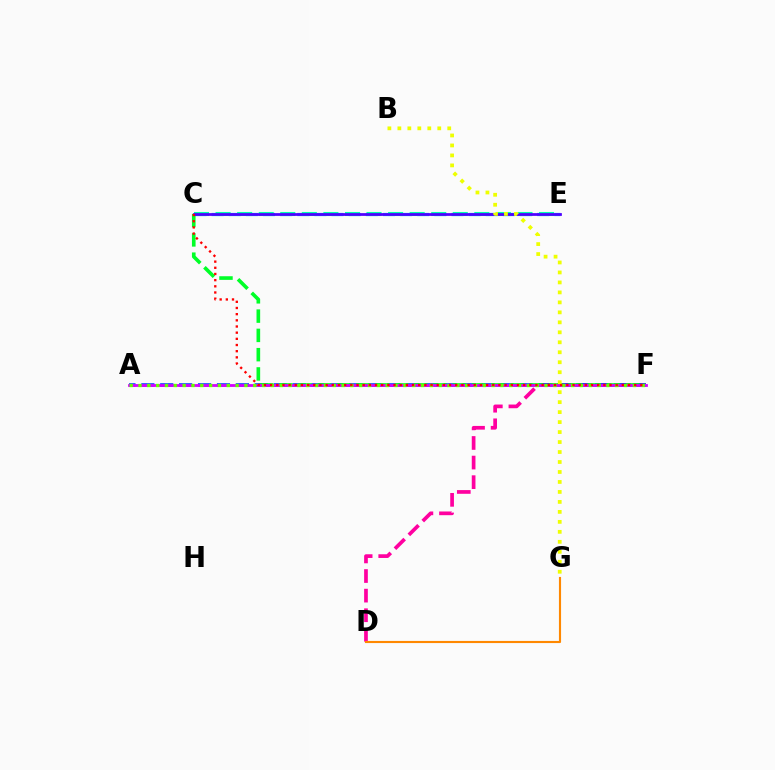{('D', 'F'): [{'color': '#ff00a0', 'line_style': 'dashed', 'thickness': 2.66}], ('C', 'E'): [{'color': '#00c7ff', 'line_style': 'dashed', 'thickness': 2.33}, {'color': '#00ffaf', 'line_style': 'dashed', 'thickness': 2.93}, {'color': '#4f00ff', 'line_style': 'solid', 'thickness': 1.98}], ('A', 'F'): [{'color': '#003fff', 'line_style': 'dashed', 'thickness': 2.57}, {'color': '#d600ff', 'line_style': 'solid', 'thickness': 2.02}, {'color': '#66ff00', 'line_style': 'dotted', 'thickness': 2.4}], ('C', 'F'): [{'color': '#00ff27', 'line_style': 'dashed', 'thickness': 2.62}, {'color': '#ff0000', 'line_style': 'dotted', 'thickness': 1.68}], ('D', 'G'): [{'color': '#ff8800', 'line_style': 'solid', 'thickness': 1.54}], ('B', 'G'): [{'color': '#eeff00', 'line_style': 'dotted', 'thickness': 2.71}]}